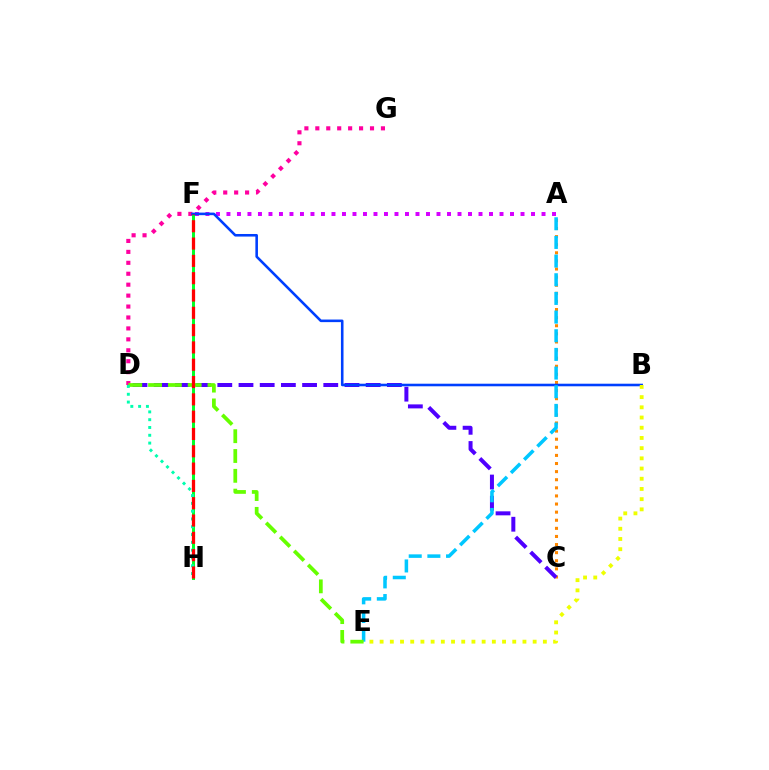{('A', 'F'): [{'color': '#d600ff', 'line_style': 'dotted', 'thickness': 2.85}], ('D', 'G'): [{'color': '#ff00a0', 'line_style': 'dotted', 'thickness': 2.97}], ('A', 'C'): [{'color': '#ff8800', 'line_style': 'dotted', 'thickness': 2.2}], ('F', 'H'): [{'color': '#00ff27', 'line_style': 'solid', 'thickness': 2.13}, {'color': '#ff0000', 'line_style': 'dashed', 'thickness': 2.35}], ('C', 'D'): [{'color': '#4f00ff', 'line_style': 'dashed', 'thickness': 2.88}], ('B', 'F'): [{'color': '#003fff', 'line_style': 'solid', 'thickness': 1.86}], ('B', 'E'): [{'color': '#eeff00', 'line_style': 'dotted', 'thickness': 2.77}], ('A', 'E'): [{'color': '#00c7ff', 'line_style': 'dashed', 'thickness': 2.54}], ('D', 'E'): [{'color': '#66ff00', 'line_style': 'dashed', 'thickness': 2.69}], ('D', 'H'): [{'color': '#00ffaf', 'line_style': 'dotted', 'thickness': 2.12}]}